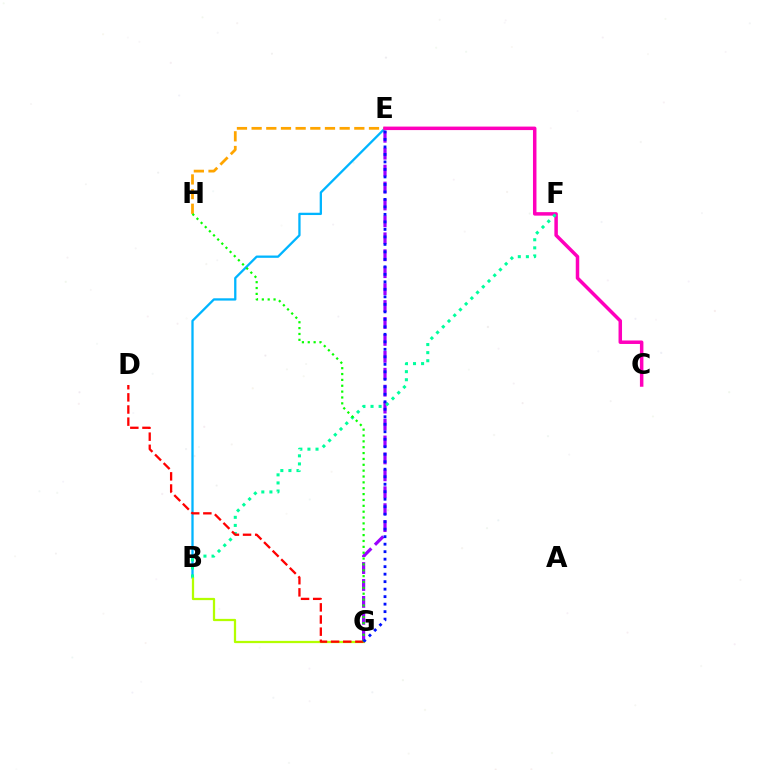{('B', 'E'): [{'color': '#00b5ff', 'line_style': 'solid', 'thickness': 1.65}], ('B', 'G'): [{'color': '#b3ff00', 'line_style': 'solid', 'thickness': 1.63}], ('E', 'H'): [{'color': '#ffa500', 'line_style': 'dashed', 'thickness': 1.99}], ('C', 'E'): [{'color': '#ff00bd', 'line_style': 'solid', 'thickness': 2.51}], ('E', 'G'): [{'color': '#9b00ff', 'line_style': 'dashed', 'thickness': 2.3}, {'color': '#0010ff', 'line_style': 'dotted', 'thickness': 2.04}], ('B', 'F'): [{'color': '#00ff9d', 'line_style': 'dotted', 'thickness': 2.2}], ('D', 'G'): [{'color': '#ff0000', 'line_style': 'dashed', 'thickness': 1.65}], ('G', 'H'): [{'color': '#08ff00', 'line_style': 'dotted', 'thickness': 1.59}]}